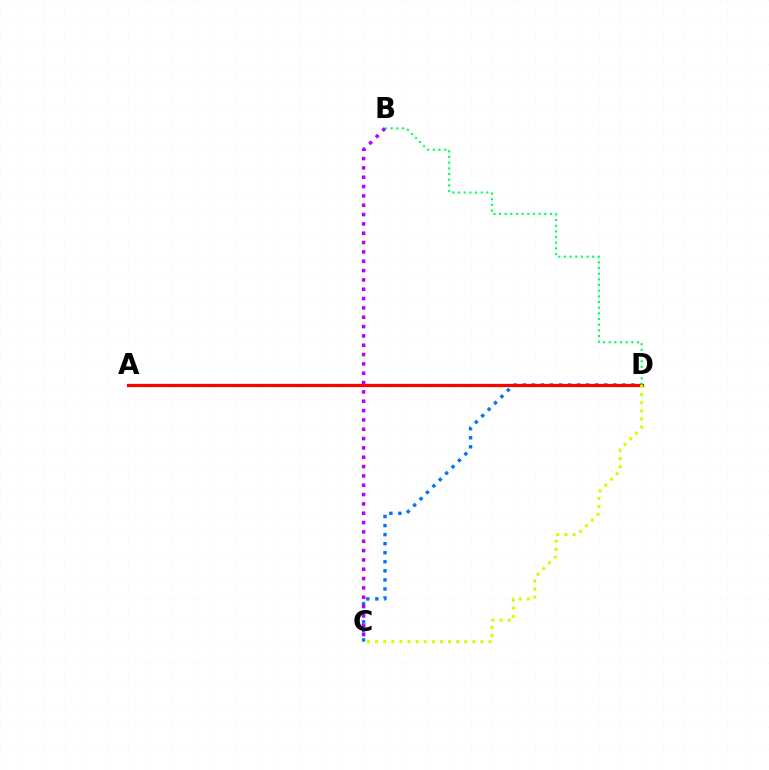{('C', 'D'): [{'color': '#0074ff', 'line_style': 'dotted', 'thickness': 2.46}, {'color': '#d1ff00', 'line_style': 'dotted', 'thickness': 2.2}], ('B', 'C'): [{'color': '#b900ff', 'line_style': 'dotted', 'thickness': 2.54}], ('A', 'D'): [{'color': '#ff0000', 'line_style': 'solid', 'thickness': 2.35}], ('B', 'D'): [{'color': '#00ff5c', 'line_style': 'dotted', 'thickness': 1.54}]}